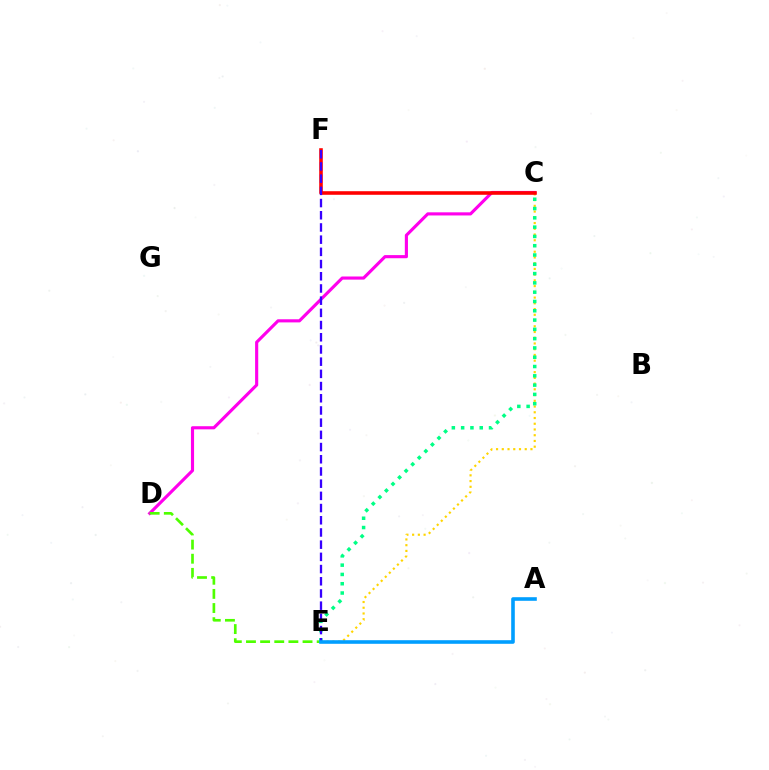{('C', 'D'): [{'color': '#ff00ed', 'line_style': 'solid', 'thickness': 2.25}], ('D', 'E'): [{'color': '#4fff00', 'line_style': 'dashed', 'thickness': 1.92}], ('C', 'E'): [{'color': '#ffd500', 'line_style': 'dotted', 'thickness': 1.56}, {'color': '#00ff86', 'line_style': 'dotted', 'thickness': 2.52}], ('C', 'F'): [{'color': '#ff0000', 'line_style': 'solid', 'thickness': 2.58}], ('E', 'F'): [{'color': '#3700ff', 'line_style': 'dashed', 'thickness': 1.66}], ('A', 'E'): [{'color': '#009eff', 'line_style': 'solid', 'thickness': 2.59}]}